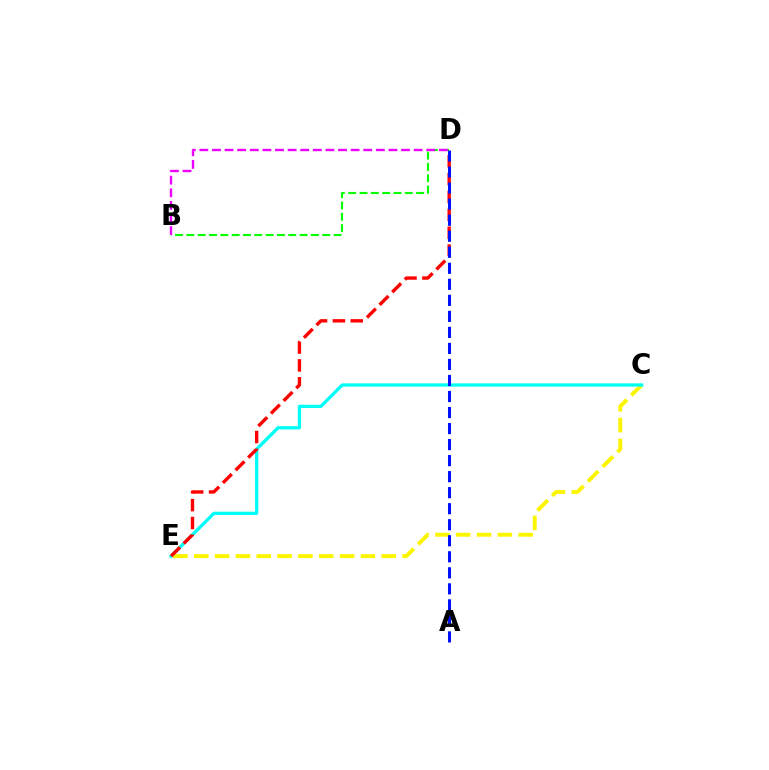{('B', 'D'): [{'color': '#08ff00', 'line_style': 'dashed', 'thickness': 1.54}, {'color': '#ee00ff', 'line_style': 'dashed', 'thickness': 1.71}], ('C', 'E'): [{'color': '#fcf500', 'line_style': 'dashed', 'thickness': 2.83}, {'color': '#00fff6', 'line_style': 'solid', 'thickness': 2.36}], ('D', 'E'): [{'color': '#ff0000', 'line_style': 'dashed', 'thickness': 2.43}], ('A', 'D'): [{'color': '#0010ff', 'line_style': 'dashed', 'thickness': 2.18}]}